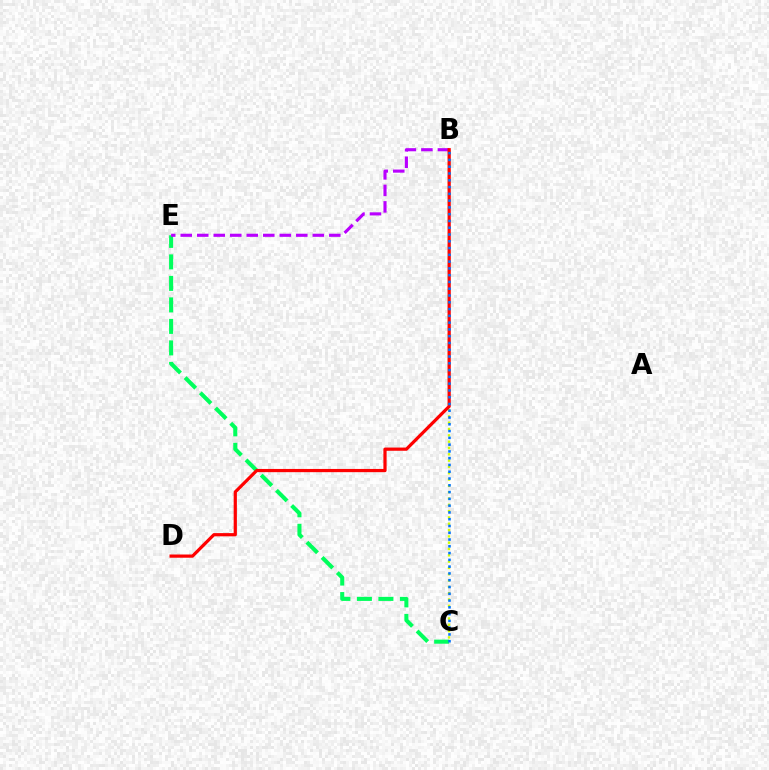{('B', 'C'): [{'color': '#d1ff00', 'line_style': 'dotted', 'thickness': 1.72}, {'color': '#0074ff', 'line_style': 'dotted', 'thickness': 1.84}], ('C', 'E'): [{'color': '#00ff5c', 'line_style': 'dashed', 'thickness': 2.92}], ('B', 'E'): [{'color': '#b900ff', 'line_style': 'dashed', 'thickness': 2.24}], ('B', 'D'): [{'color': '#ff0000', 'line_style': 'solid', 'thickness': 2.31}]}